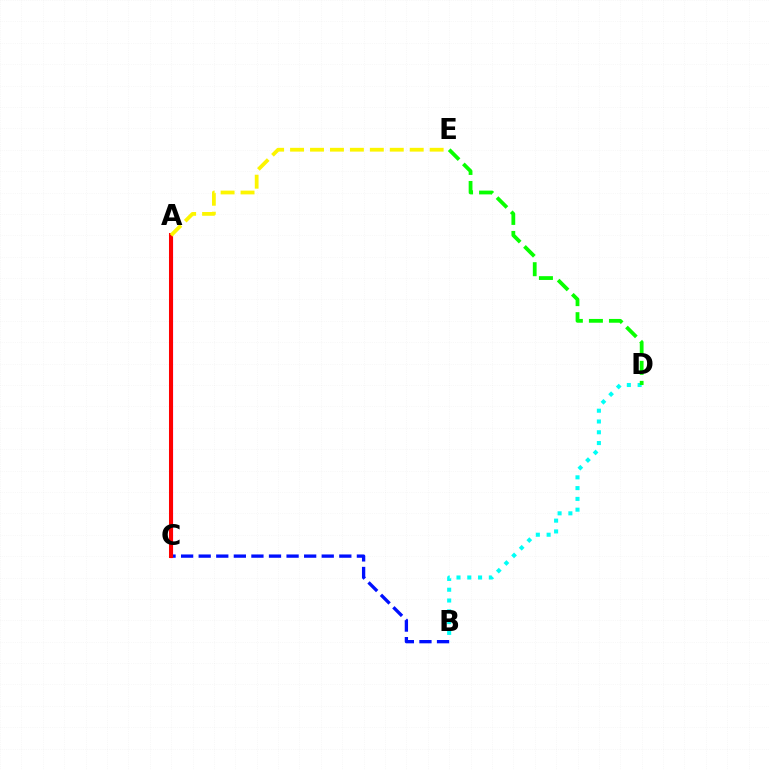{('B', 'D'): [{'color': '#00fff6', 'line_style': 'dotted', 'thickness': 2.93}], ('A', 'C'): [{'color': '#ee00ff', 'line_style': 'solid', 'thickness': 2.29}, {'color': '#ff0000', 'line_style': 'solid', 'thickness': 2.9}], ('D', 'E'): [{'color': '#08ff00', 'line_style': 'dashed', 'thickness': 2.72}], ('B', 'C'): [{'color': '#0010ff', 'line_style': 'dashed', 'thickness': 2.39}], ('A', 'E'): [{'color': '#fcf500', 'line_style': 'dashed', 'thickness': 2.71}]}